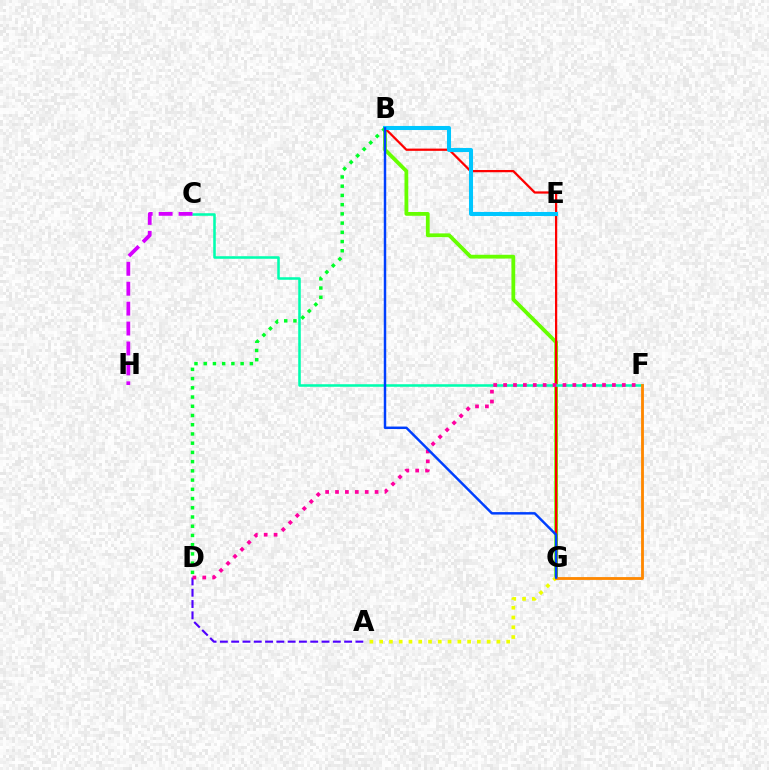{('A', 'D'): [{'color': '#4f00ff', 'line_style': 'dashed', 'thickness': 1.53}], ('B', 'G'): [{'color': '#66ff00', 'line_style': 'solid', 'thickness': 2.73}, {'color': '#ff0000', 'line_style': 'solid', 'thickness': 1.62}, {'color': '#003fff', 'line_style': 'solid', 'thickness': 1.77}], ('A', 'G'): [{'color': '#eeff00', 'line_style': 'dotted', 'thickness': 2.66}], ('C', 'F'): [{'color': '#00ffaf', 'line_style': 'solid', 'thickness': 1.84}], ('D', 'F'): [{'color': '#ff00a0', 'line_style': 'dotted', 'thickness': 2.69}], ('C', 'H'): [{'color': '#d600ff', 'line_style': 'dashed', 'thickness': 2.71}], ('F', 'G'): [{'color': '#ff8800', 'line_style': 'solid', 'thickness': 2.04}], ('B', 'E'): [{'color': '#00c7ff', 'line_style': 'solid', 'thickness': 2.92}], ('B', 'D'): [{'color': '#00ff27', 'line_style': 'dotted', 'thickness': 2.51}]}